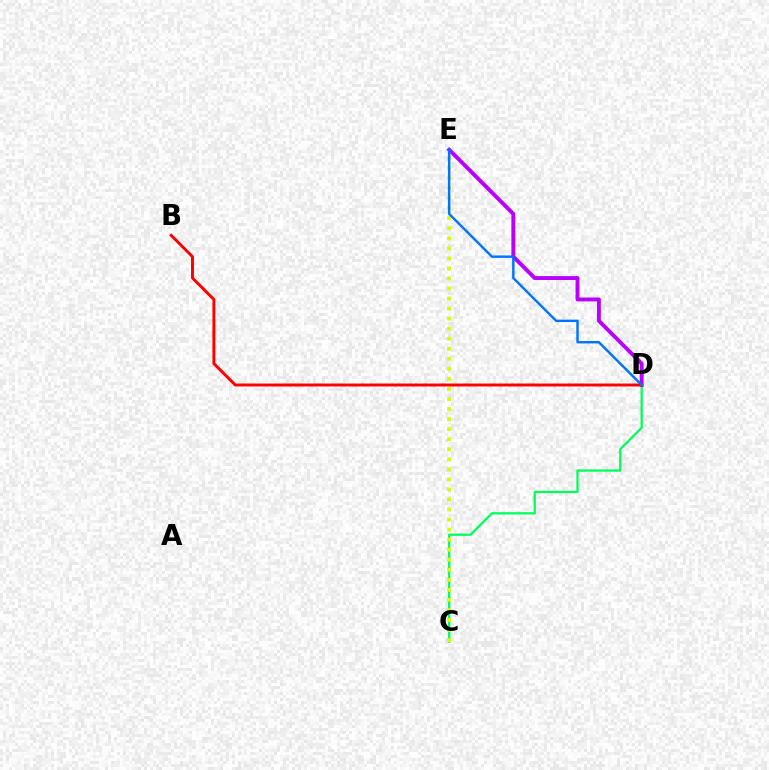{('C', 'D'): [{'color': '#00ff5c', 'line_style': 'solid', 'thickness': 1.65}], ('D', 'E'): [{'color': '#b900ff', 'line_style': 'solid', 'thickness': 2.8}, {'color': '#0074ff', 'line_style': 'solid', 'thickness': 1.75}], ('C', 'E'): [{'color': '#d1ff00', 'line_style': 'dotted', 'thickness': 2.73}], ('B', 'D'): [{'color': '#ff0000', 'line_style': 'solid', 'thickness': 2.11}]}